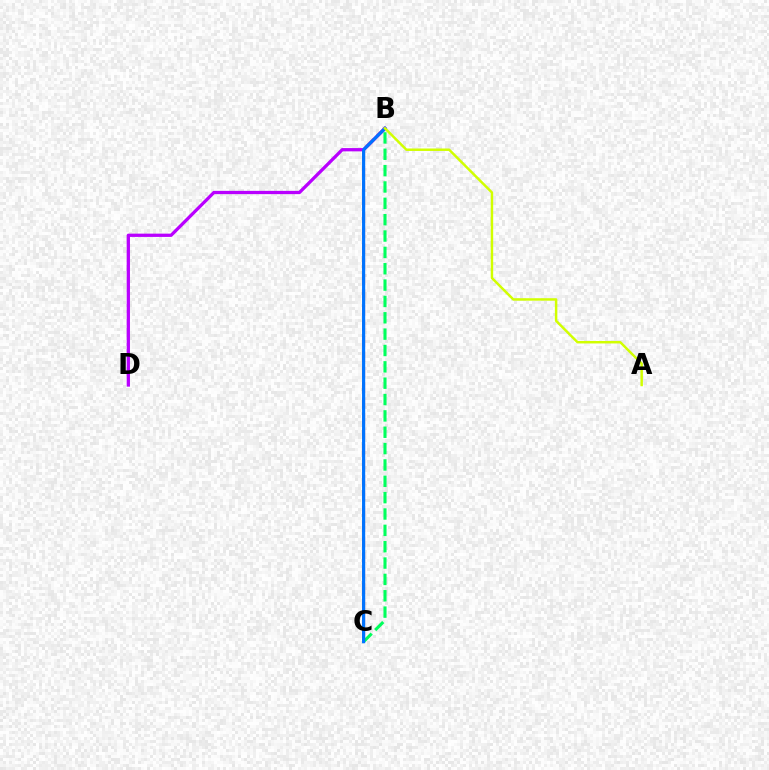{('B', 'C'): [{'color': '#00ff5c', 'line_style': 'dashed', 'thickness': 2.22}, {'color': '#ff0000', 'line_style': 'dashed', 'thickness': 2.1}, {'color': '#0074ff', 'line_style': 'solid', 'thickness': 2.28}], ('B', 'D'): [{'color': '#b900ff', 'line_style': 'solid', 'thickness': 2.36}], ('A', 'B'): [{'color': '#d1ff00', 'line_style': 'solid', 'thickness': 1.78}]}